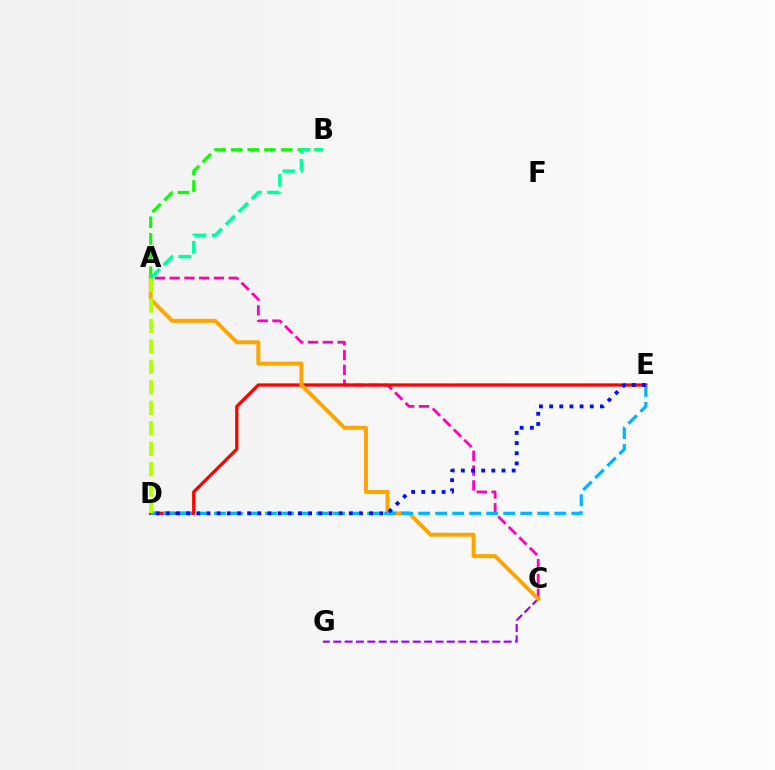{('A', 'C'): [{'color': '#ff00bd', 'line_style': 'dashed', 'thickness': 2.01}, {'color': '#ffa500', 'line_style': 'solid', 'thickness': 2.85}], ('D', 'E'): [{'color': '#ff0000', 'line_style': 'solid', 'thickness': 2.35}, {'color': '#00b5ff', 'line_style': 'dashed', 'thickness': 2.31}, {'color': '#0010ff', 'line_style': 'dotted', 'thickness': 2.76}], ('C', 'G'): [{'color': '#9b00ff', 'line_style': 'dashed', 'thickness': 1.54}], ('A', 'B'): [{'color': '#08ff00', 'line_style': 'dashed', 'thickness': 2.26}, {'color': '#00ff9d', 'line_style': 'dashed', 'thickness': 2.48}], ('A', 'D'): [{'color': '#b3ff00', 'line_style': 'dashed', 'thickness': 2.78}]}